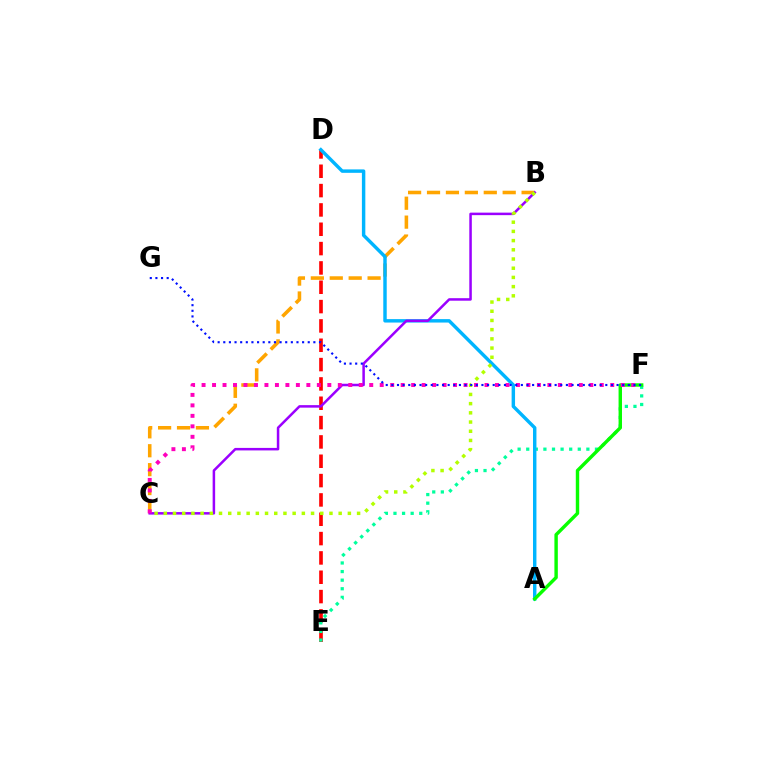{('B', 'C'): [{'color': '#ffa500', 'line_style': 'dashed', 'thickness': 2.57}, {'color': '#9b00ff', 'line_style': 'solid', 'thickness': 1.81}, {'color': '#b3ff00', 'line_style': 'dotted', 'thickness': 2.5}], ('D', 'E'): [{'color': '#ff0000', 'line_style': 'dashed', 'thickness': 2.63}], ('E', 'F'): [{'color': '#00ff9d', 'line_style': 'dotted', 'thickness': 2.33}], ('A', 'D'): [{'color': '#00b5ff', 'line_style': 'solid', 'thickness': 2.47}], ('A', 'F'): [{'color': '#08ff00', 'line_style': 'solid', 'thickness': 2.46}], ('C', 'F'): [{'color': '#ff00bd', 'line_style': 'dotted', 'thickness': 2.85}], ('F', 'G'): [{'color': '#0010ff', 'line_style': 'dotted', 'thickness': 1.53}]}